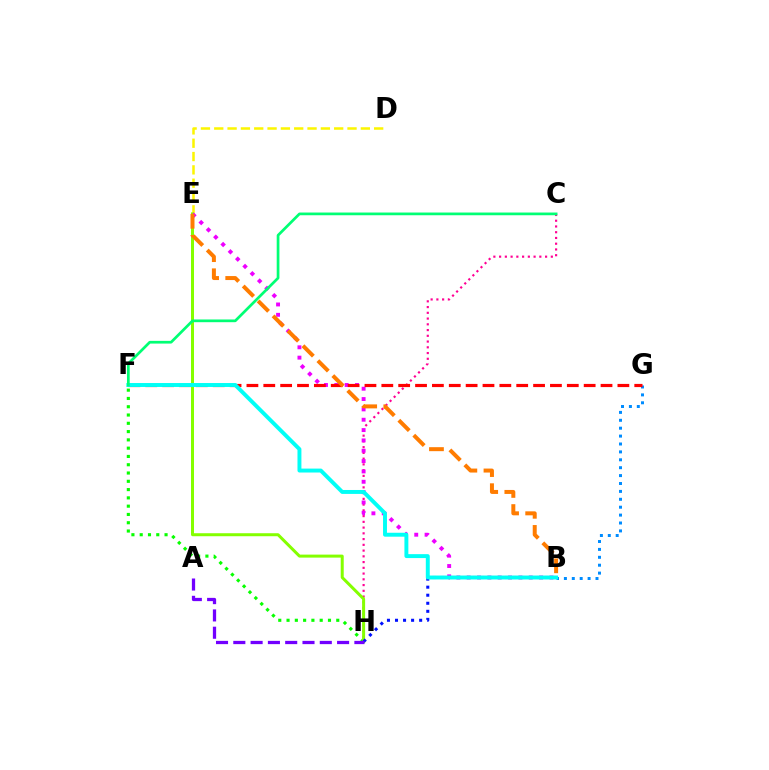{('D', 'E'): [{'color': '#fcf500', 'line_style': 'dashed', 'thickness': 1.81}], ('F', 'H'): [{'color': '#08ff00', 'line_style': 'dotted', 'thickness': 2.25}], ('B', 'G'): [{'color': '#008cff', 'line_style': 'dotted', 'thickness': 2.15}], ('C', 'H'): [{'color': '#ff0094', 'line_style': 'dotted', 'thickness': 1.56}], ('E', 'H'): [{'color': '#84ff00', 'line_style': 'solid', 'thickness': 2.16}], ('B', 'H'): [{'color': '#0010ff', 'line_style': 'dotted', 'thickness': 2.19}], ('B', 'E'): [{'color': '#ee00ff', 'line_style': 'dotted', 'thickness': 2.81}, {'color': '#ff7c00', 'line_style': 'dashed', 'thickness': 2.87}], ('A', 'H'): [{'color': '#7200ff', 'line_style': 'dashed', 'thickness': 2.35}], ('F', 'G'): [{'color': '#ff0000', 'line_style': 'dashed', 'thickness': 2.29}], ('B', 'F'): [{'color': '#00fff6', 'line_style': 'solid', 'thickness': 2.83}], ('C', 'F'): [{'color': '#00ff74', 'line_style': 'solid', 'thickness': 1.95}]}